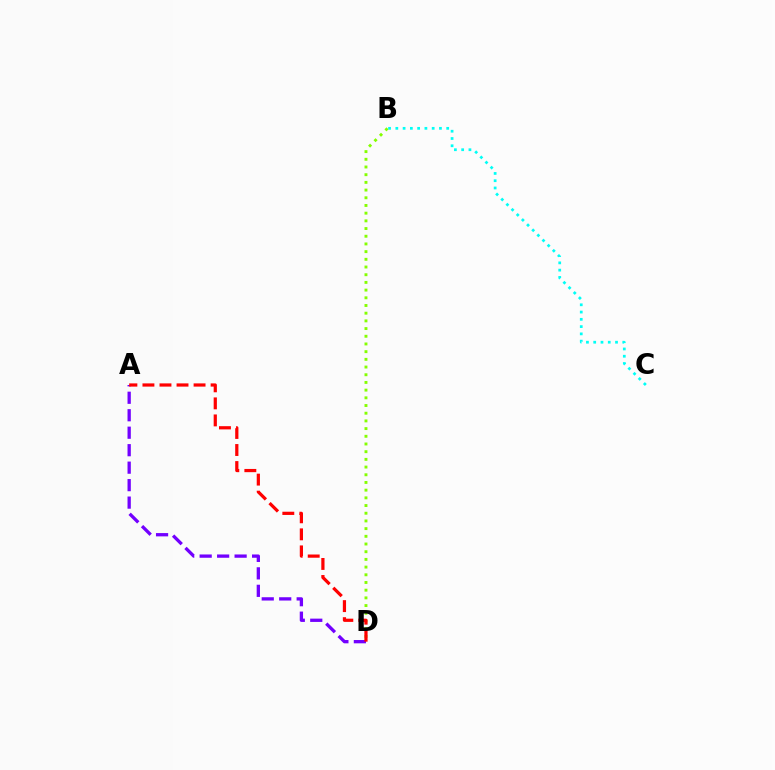{('B', 'D'): [{'color': '#84ff00', 'line_style': 'dotted', 'thickness': 2.09}], ('A', 'D'): [{'color': '#7200ff', 'line_style': 'dashed', 'thickness': 2.37}, {'color': '#ff0000', 'line_style': 'dashed', 'thickness': 2.32}], ('B', 'C'): [{'color': '#00fff6', 'line_style': 'dotted', 'thickness': 1.98}]}